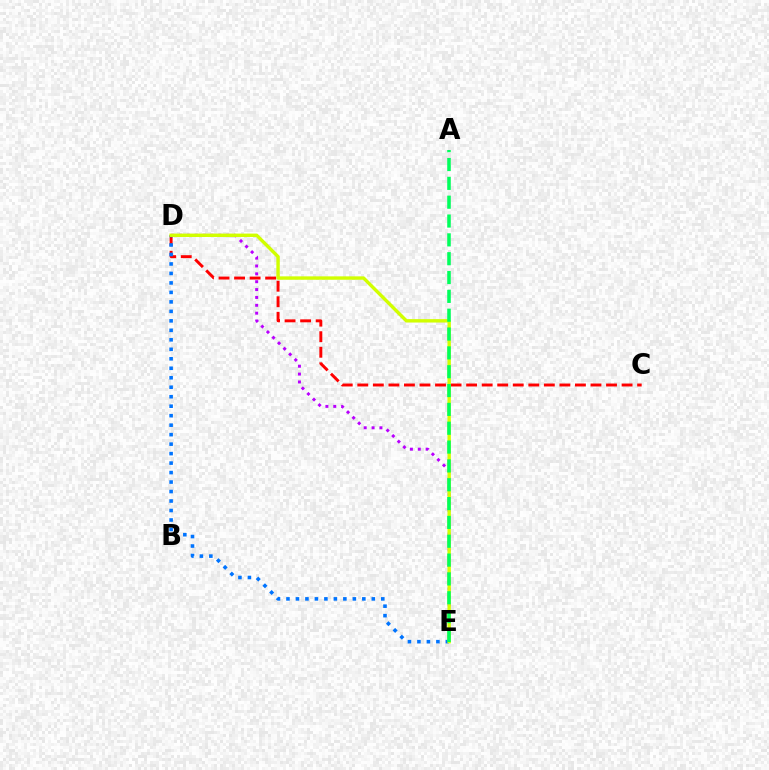{('C', 'D'): [{'color': '#ff0000', 'line_style': 'dashed', 'thickness': 2.11}], ('D', 'E'): [{'color': '#b900ff', 'line_style': 'dotted', 'thickness': 2.14}, {'color': '#0074ff', 'line_style': 'dotted', 'thickness': 2.58}, {'color': '#d1ff00', 'line_style': 'solid', 'thickness': 2.45}], ('A', 'E'): [{'color': '#00ff5c', 'line_style': 'dashed', 'thickness': 2.56}]}